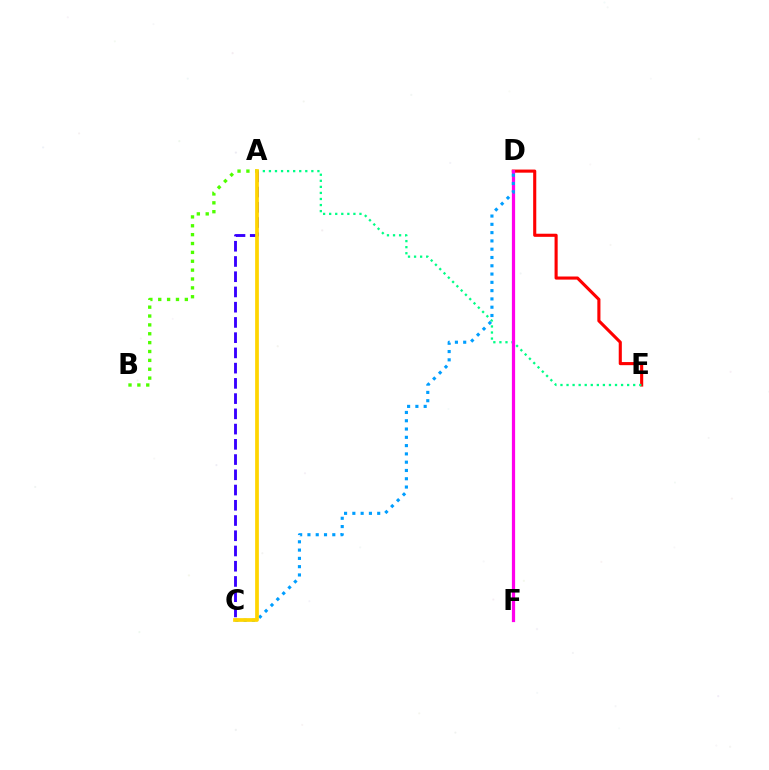{('D', 'E'): [{'color': '#ff0000', 'line_style': 'solid', 'thickness': 2.24}], ('A', 'E'): [{'color': '#00ff86', 'line_style': 'dotted', 'thickness': 1.65}], ('A', 'C'): [{'color': '#3700ff', 'line_style': 'dashed', 'thickness': 2.07}, {'color': '#ffd500', 'line_style': 'solid', 'thickness': 2.68}], ('D', 'F'): [{'color': '#ff00ed', 'line_style': 'solid', 'thickness': 2.32}], ('C', 'D'): [{'color': '#009eff', 'line_style': 'dotted', 'thickness': 2.25}], ('A', 'B'): [{'color': '#4fff00', 'line_style': 'dotted', 'thickness': 2.41}]}